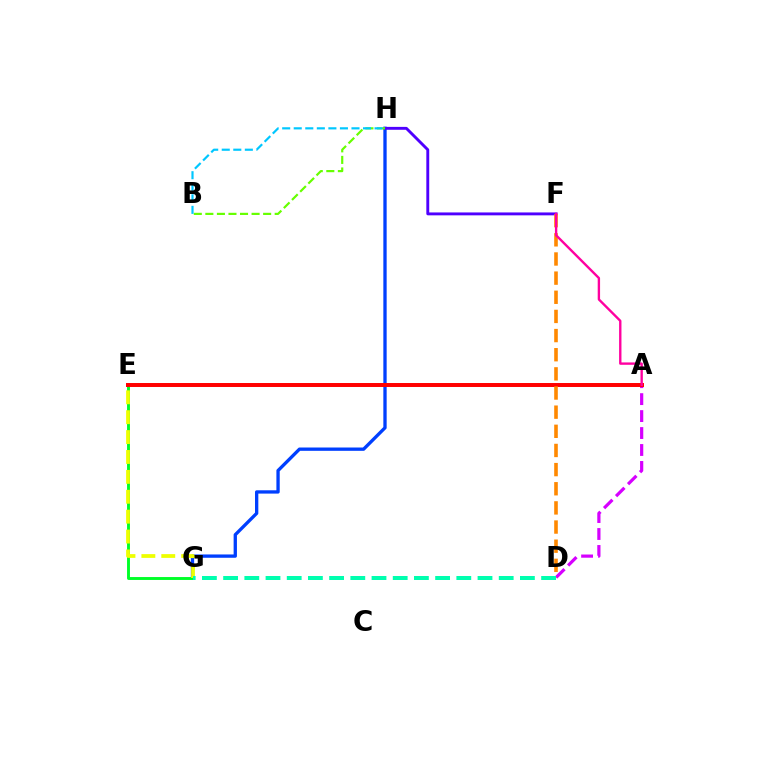{('G', 'H'): [{'color': '#003fff', 'line_style': 'solid', 'thickness': 2.39}], ('F', 'H'): [{'color': '#4f00ff', 'line_style': 'solid', 'thickness': 2.08}], ('A', 'D'): [{'color': '#d600ff', 'line_style': 'dashed', 'thickness': 2.3}], ('B', 'H'): [{'color': '#66ff00', 'line_style': 'dashed', 'thickness': 1.57}, {'color': '#00c7ff', 'line_style': 'dashed', 'thickness': 1.57}], ('E', 'G'): [{'color': '#00ff27', 'line_style': 'solid', 'thickness': 2.09}, {'color': '#eeff00', 'line_style': 'dashed', 'thickness': 2.7}], ('A', 'E'): [{'color': '#ff0000', 'line_style': 'solid', 'thickness': 2.86}], ('D', 'F'): [{'color': '#ff8800', 'line_style': 'dashed', 'thickness': 2.6}], ('D', 'G'): [{'color': '#00ffaf', 'line_style': 'dashed', 'thickness': 2.88}], ('A', 'F'): [{'color': '#ff00a0', 'line_style': 'solid', 'thickness': 1.71}]}